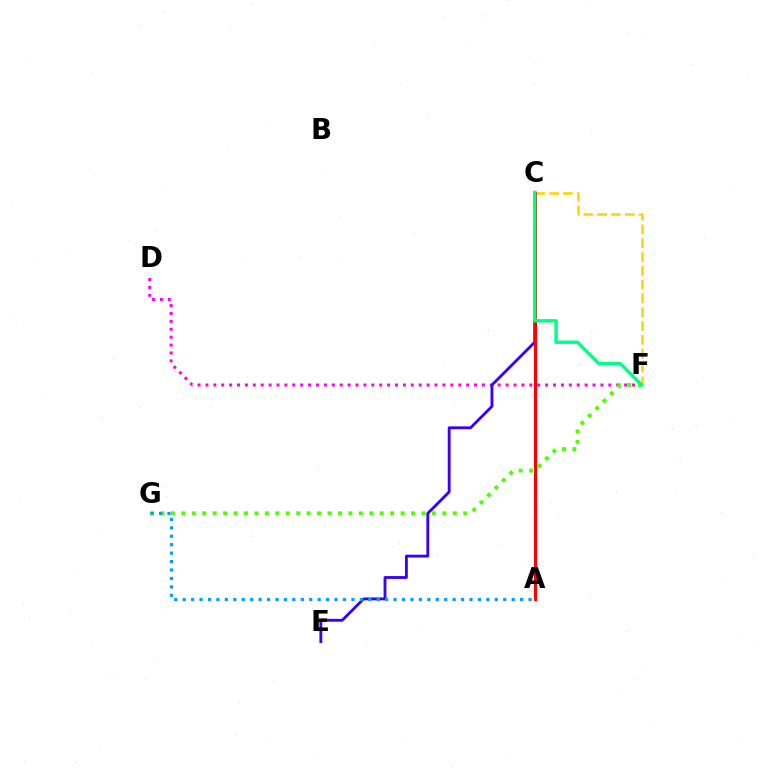{('D', 'F'): [{'color': '#ff00ed', 'line_style': 'dotted', 'thickness': 2.15}], ('F', 'G'): [{'color': '#4fff00', 'line_style': 'dotted', 'thickness': 2.84}], ('C', 'E'): [{'color': '#3700ff', 'line_style': 'solid', 'thickness': 2.05}], ('C', 'F'): [{'color': '#ffd500', 'line_style': 'dashed', 'thickness': 1.88}, {'color': '#00ff86', 'line_style': 'solid', 'thickness': 2.48}], ('A', 'G'): [{'color': '#009eff', 'line_style': 'dotted', 'thickness': 2.29}], ('A', 'C'): [{'color': '#ff0000', 'line_style': 'solid', 'thickness': 2.24}]}